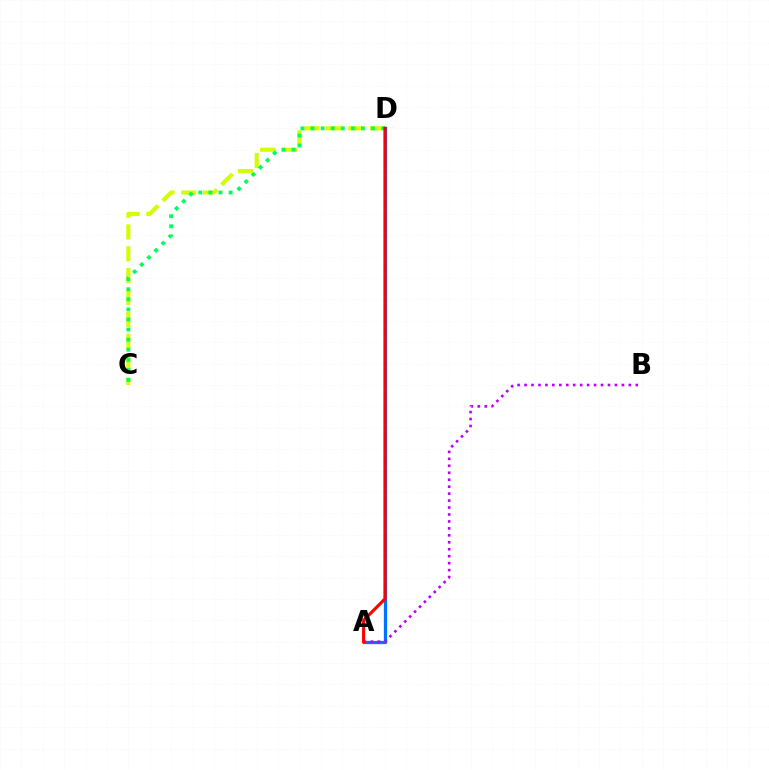{('C', 'D'): [{'color': '#d1ff00', 'line_style': 'dashed', 'thickness': 2.97}, {'color': '#00ff5c', 'line_style': 'dotted', 'thickness': 2.74}], ('A', 'D'): [{'color': '#0074ff', 'line_style': 'solid', 'thickness': 2.36}, {'color': '#ff0000', 'line_style': 'solid', 'thickness': 2.25}], ('A', 'B'): [{'color': '#b900ff', 'line_style': 'dotted', 'thickness': 1.89}]}